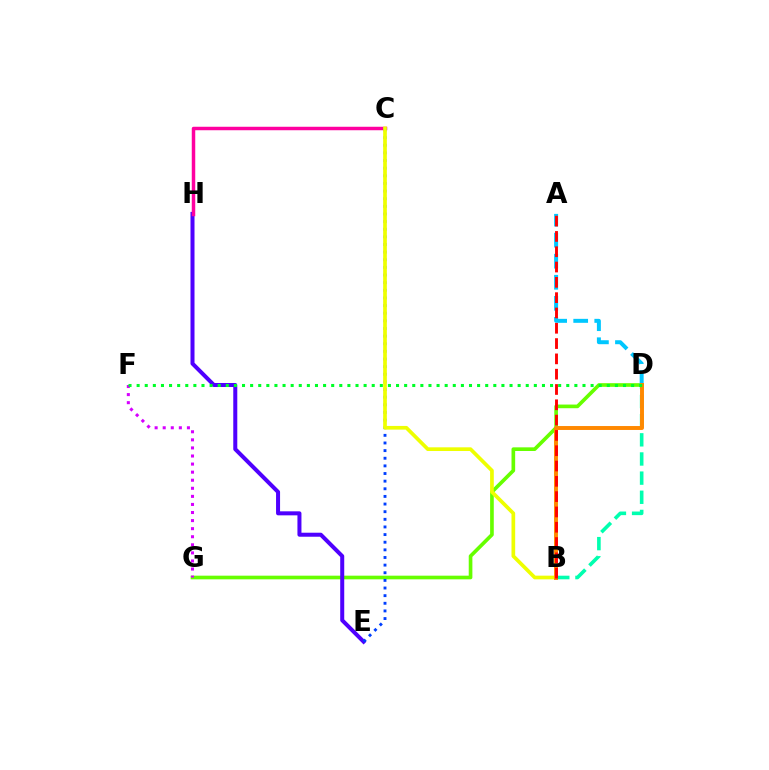{('D', 'G'): [{'color': '#66ff00', 'line_style': 'solid', 'thickness': 2.63}], ('E', 'H'): [{'color': '#4f00ff', 'line_style': 'solid', 'thickness': 2.89}], ('F', 'G'): [{'color': '#d600ff', 'line_style': 'dotted', 'thickness': 2.19}], ('C', 'H'): [{'color': '#ff00a0', 'line_style': 'solid', 'thickness': 2.5}], ('C', 'E'): [{'color': '#003fff', 'line_style': 'dotted', 'thickness': 2.07}], ('A', 'D'): [{'color': '#00c7ff', 'line_style': 'dashed', 'thickness': 2.86}], ('B', 'C'): [{'color': '#eeff00', 'line_style': 'solid', 'thickness': 2.66}], ('B', 'D'): [{'color': '#00ffaf', 'line_style': 'dashed', 'thickness': 2.6}, {'color': '#ff8800', 'line_style': 'solid', 'thickness': 2.83}], ('A', 'B'): [{'color': '#ff0000', 'line_style': 'dashed', 'thickness': 2.08}], ('D', 'F'): [{'color': '#00ff27', 'line_style': 'dotted', 'thickness': 2.2}]}